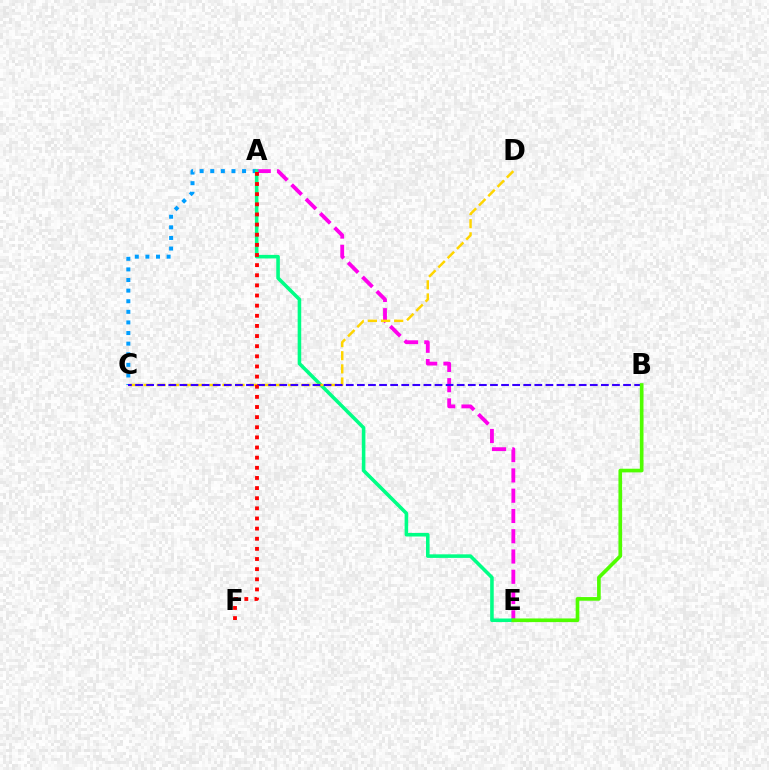{('A', 'E'): [{'color': '#ff00ed', 'line_style': 'dashed', 'thickness': 2.75}, {'color': '#00ff86', 'line_style': 'solid', 'thickness': 2.57}], ('A', 'C'): [{'color': '#009eff', 'line_style': 'dotted', 'thickness': 2.88}], ('C', 'D'): [{'color': '#ffd500', 'line_style': 'dashed', 'thickness': 1.79}], ('B', 'C'): [{'color': '#3700ff', 'line_style': 'dashed', 'thickness': 1.51}], ('B', 'E'): [{'color': '#4fff00', 'line_style': 'solid', 'thickness': 2.63}], ('A', 'F'): [{'color': '#ff0000', 'line_style': 'dotted', 'thickness': 2.75}]}